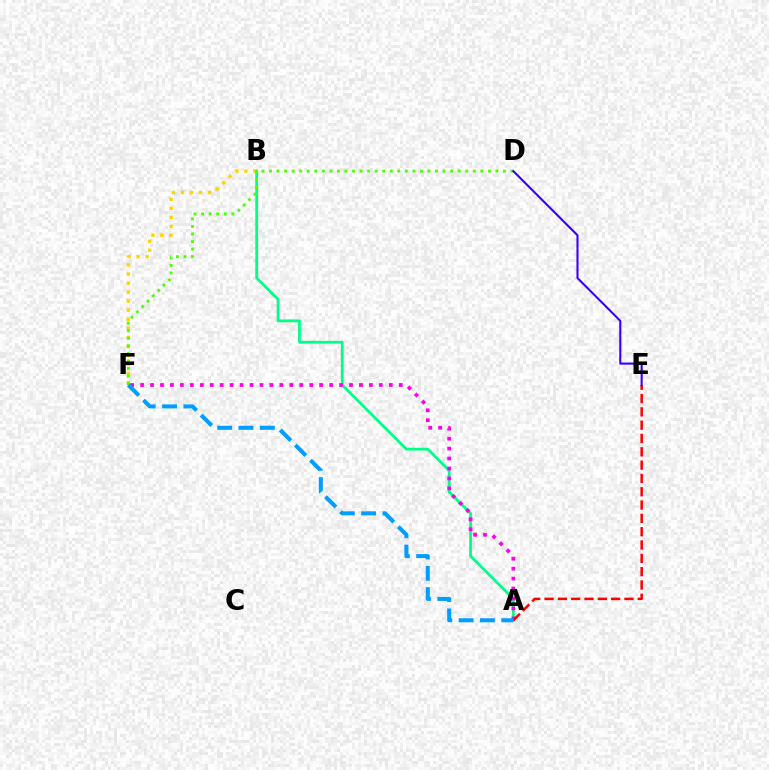{('B', 'F'): [{'color': '#ffd500', 'line_style': 'dotted', 'thickness': 2.46}], ('A', 'B'): [{'color': '#00ff86', 'line_style': 'solid', 'thickness': 1.98}], ('A', 'F'): [{'color': '#ff00ed', 'line_style': 'dotted', 'thickness': 2.7}, {'color': '#009eff', 'line_style': 'dashed', 'thickness': 2.9}], ('A', 'E'): [{'color': '#ff0000', 'line_style': 'dashed', 'thickness': 1.81}], ('D', 'F'): [{'color': '#4fff00', 'line_style': 'dotted', 'thickness': 2.05}], ('D', 'E'): [{'color': '#3700ff', 'line_style': 'solid', 'thickness': 1.51}]}